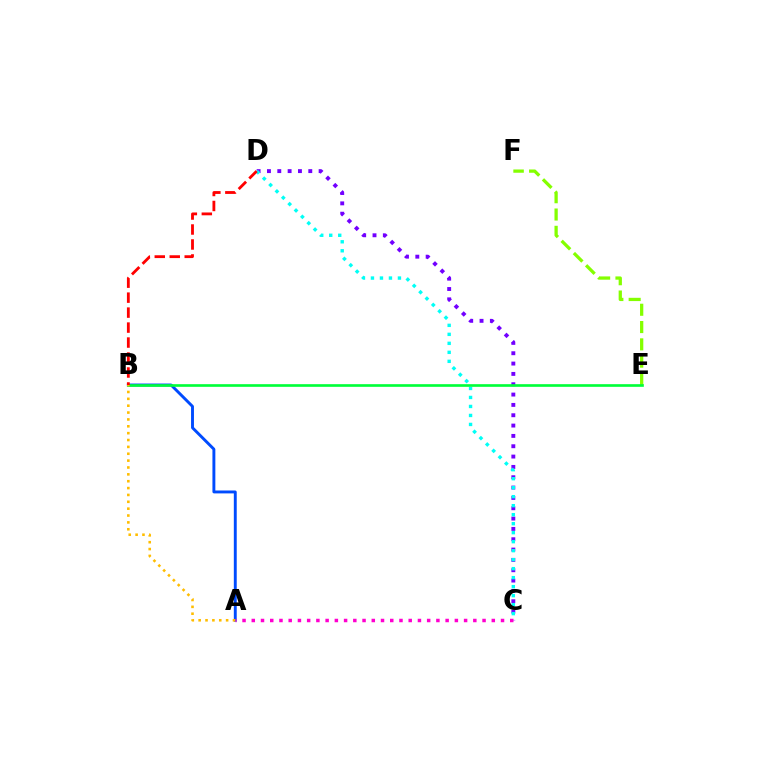{('A', 'B'): [{'color': '#004bff', 'line_style': 'solid', 'thickness': 2.09}, {'color': '#ffbd00', 'line_style': 'dotted', 'thickness': 1.87}], ('E', 'F'): [{'color': '#84ff00', 'line_style': 'dashed', 'thickness': 2.35}], ('C', 'D'): [{'color': '#7200ff', 'line_style': 'dotted', 'thickness': 2.81}, {'color': '#00fff6', 'line_style': 'dotted', 'thickness': 2.44}], ('B', 'E'): [{'color': '#00ff39', 'line_style': 'solid', 'thickness': 1.91}], ('A', 'C'): [{'color': '#ff00cf', 'line_style': 'dotted', 'thickness': 2.51}], ('B', 'D'): [{'color': '#ff0000', 'line_style': 'dashed', 'thickness': 2.03}]}